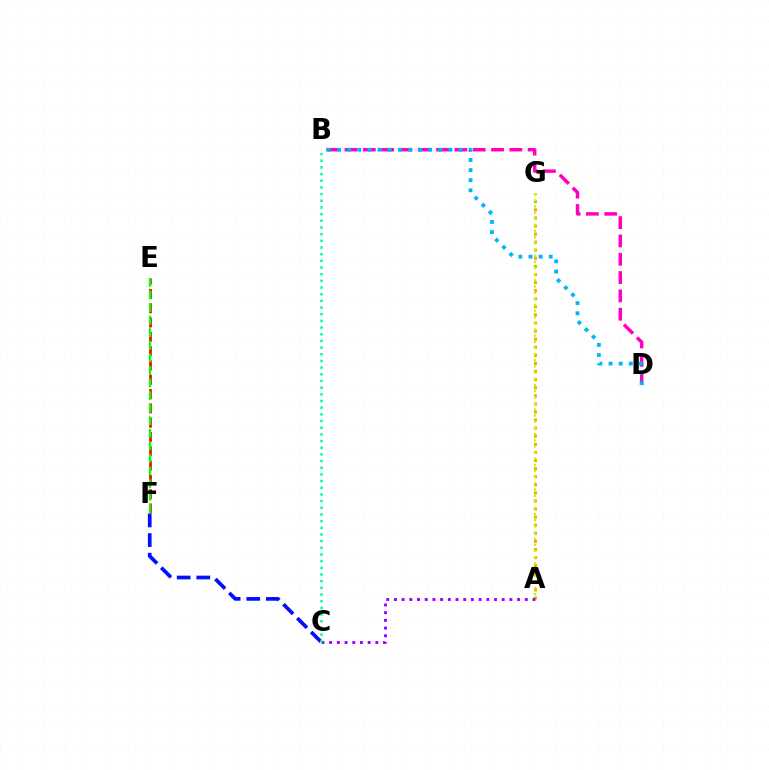{('A', 'G'): [{'color': '#ffa500', 'line_style': 'dotted', 'thickness': 2.2}, {'color': '#b3ff00', 'line_style': 'dotted', 'thickness': 1.67}], ('C', 'F'): [{'color': '#0010ff', 'line_style': 'dashed', 'thickness': 2.66}], ('B', 'D'): [{'color': '#ff00bd', 'line_style': 'dashed', 'thickness': 2.49}, {'color': '#00b5ff', 'line_style': 'dotted', 'thickness': 2.75}], ('A', 'C'): [{'color': '#9b00ff', 'line_style': 'dotted', 'thickness': 2.09}], ('E', 'F'): [{'color': '#ff0000', 'line_style': 'dashed', 'thickness': 1.94}, {'color': '#08ff00', 'line_style': 'dashed', 'thickness': 1.71}], ('B', 'C'): [{'color': '#00ff9d', 'line_style': 'dotted', 'thickness': 1.81}]}